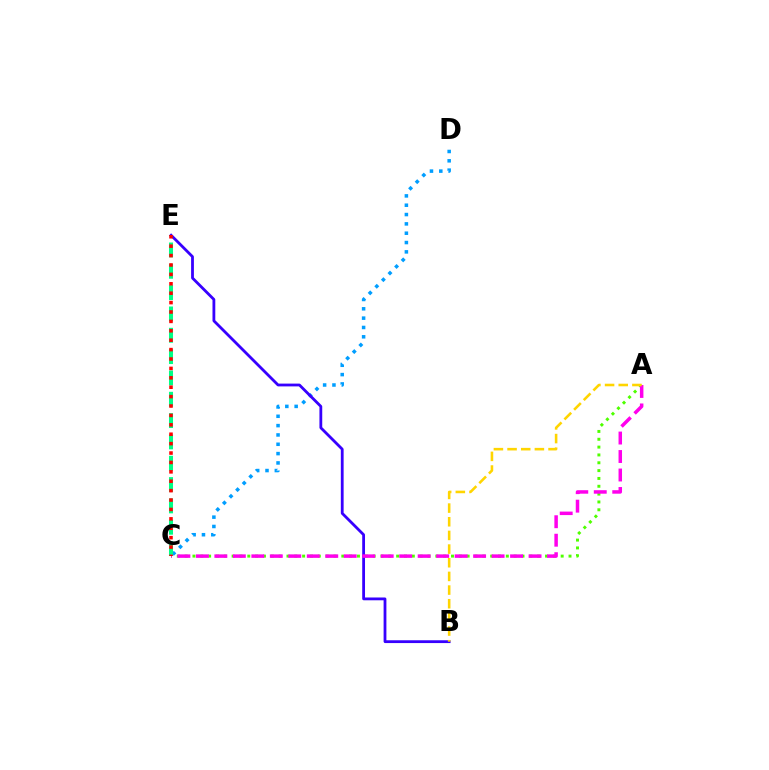{('C', 'D'): [{'color': '#009eff', 'line_style': 'dotted', 'thickness': 2.54}], ('A', 'C'): [{'color': '#4fff00', 'line_style': 'dotted', 'thickness': 2.13}, {'color': '#ff00ed', 'line_style': 'dashed', 'thickness': 2.51}], ('C', 'E'): [{'color': '#00ff86', 'line_style': 'dashed', 'thickness': 2.9}, {'color': '#ff0000', 'line_style': 'dotted', 'thickness': 2.55}], ('B', 'E'): [{'color': '#3700ff', 'line_style': 'solid', 'thickness': 2.02}], ('A', 'B'): [{'color': '#ffd500', 'line_style': 'dashed', 'thickness': 1.86}]}